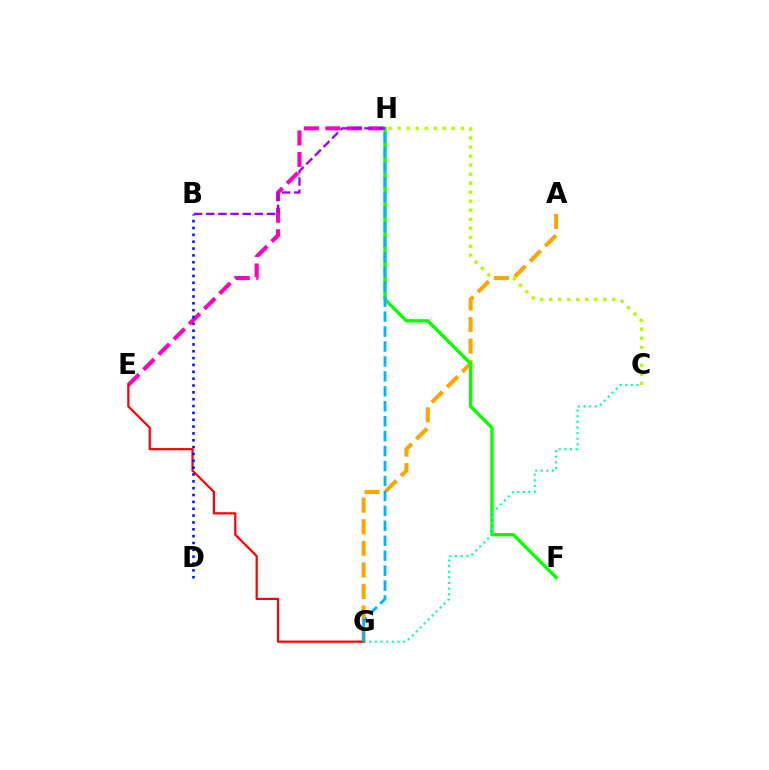{('C', 'H'): [{'color': '#b3ff00', 'line_style': 'dotted', 'thickness': 2.45}], ('A', 'G'): [{'color': '#ffa500', 'line_style': 'dashed', 'thickness': 2.93}], ('E', 'H'): [{'color': '#ff00bd', 'line_style': 'dashed', 'thickness': 2.92}], ('F', 'H'): [{'color': '#08ff00', 'line_style': 'solid', 'thickness': 2.41}], ('C', 'G'): [{'color': '#00ff9d', 'line_style': 'dotted', 'thickness': 1.53}], ('B', 'H'): [{'color': '#9b00ff', 'line_style': 'dashed', 'thickness': 1.65}], ('E', 'G'): [{'color': '#ff0000', 'line_style': 'solid', 'thickness': 1.59}], ('B', 'D'): [{'color': '#0010ff', 'line_style': 'dotted', 'thickness': 1.86}], ('G', 'H'): [{'color': '#00b5ff', 'line_style': 'dashed', 'thickness': 2.03}]}